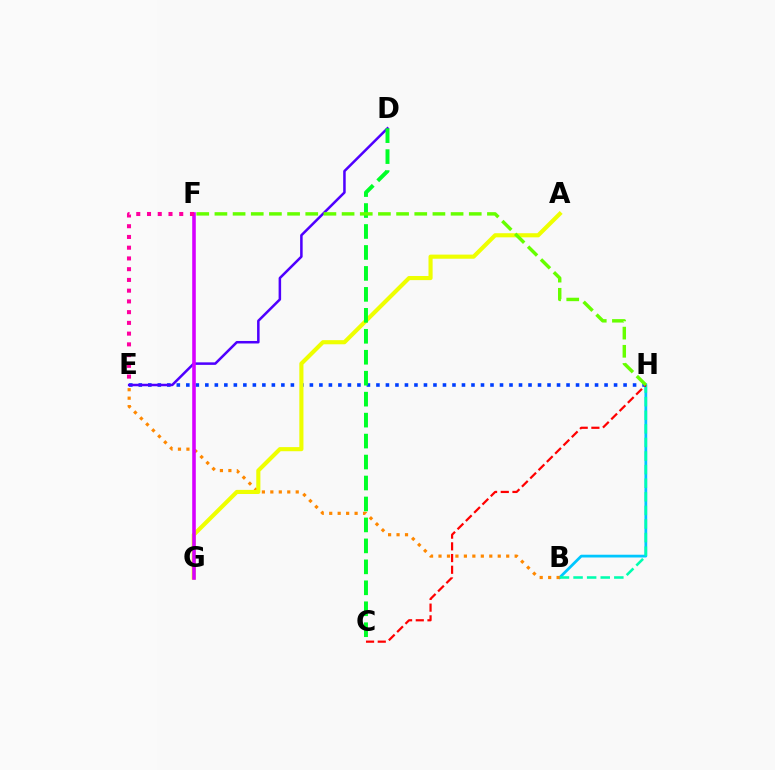{('B', 'H'): [{'color': '#00c7ff', 'line_style': 'solid', 'thickness': 1.99}, {'color': '#00ffaf', 'line_style': 'dashed', 'thickness': 1.85}], ('B', 'E'): [{'color': '#ff8800', 'line_style': 'dotted', 'thickness': 2.3}], ('E', 'H'): [{'color': '#003fff', 'line_style': 'dotted', 'thickness': 2.58}], ('D', 'E'): [{'color': '#4f00ff', 'line_style': 'solid', 'thickness': 1.81}], ('C', 'H'): [{'color': '#ff0000', 'line_style': 'dashed', 'thickness': 1.59}], ('A', 'G'): [{'color': '#eeff00', 'line_style': 'solid', 'thickness': 2.97}], ('F', 'G'): [{'color': '#d600ff', 'line_style': 'solid', 'thickness': 2.58}], ('C', 'D'): [{'color': '#00ff27', 'line_style': 'dashed', 'thickness': 2.85}], ('F', 'H'): [{'color': '#66ff00', 'line_style': 'dashed', 'thickness': 2.47}], ('E', 'F'): [{'color': '#ff00a0', 'line_style': 'dotted', 'thickness': 2.92}]}